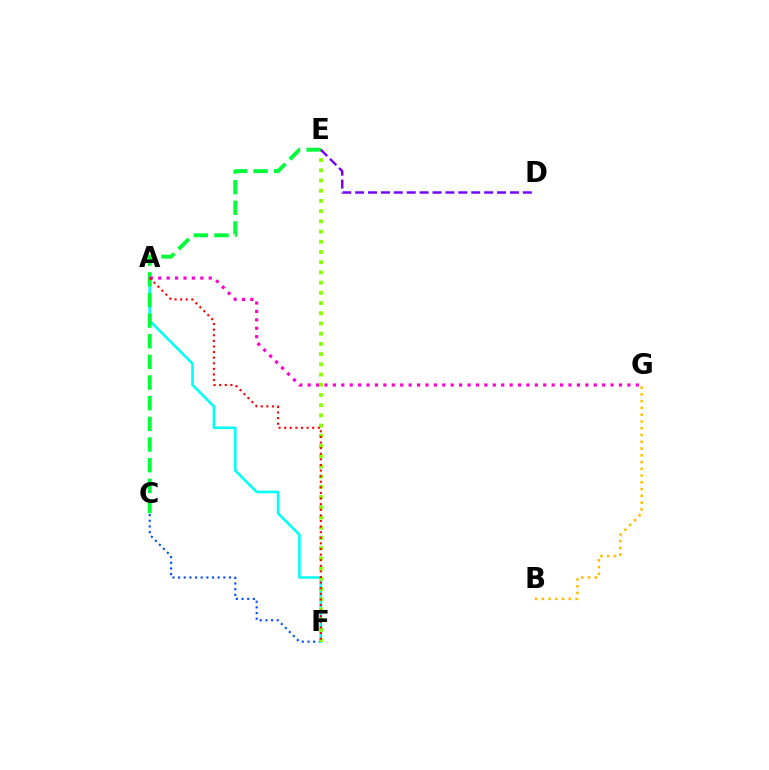{('C', 'F'): [{'color': '#004bff', 'line_style': 'dotted', 'thickness': 1.54}], ('A', 'F'): [{'color': '#00fff6', 'line_style': 'solid', 'thickness': 1.87}, {'color': '#ff0000', 'line_style': 'dotted', 'thickness': 1.52}], ('C', 'E'): [{'color': '#00ff39', 'line_style': 'dashed', 'thickness': 2.81}], ('A', 'G'): [{'color': '#ff00cf', 'line_style': 'dotted', 'thickness': 2.29}], ('E', 'F'): [{'color': '#84ff00', 'line_style': 'dotted', 'thickness': 2.77}], ('D', 'E'): [{'color': '#7200ff', 'line_style': 'dashed', 'thickness': 1.75}], ('B', 'G'): [{'color': '#ffbd00', 'line_style': 'dotted', 'thickness': 1.84}]}